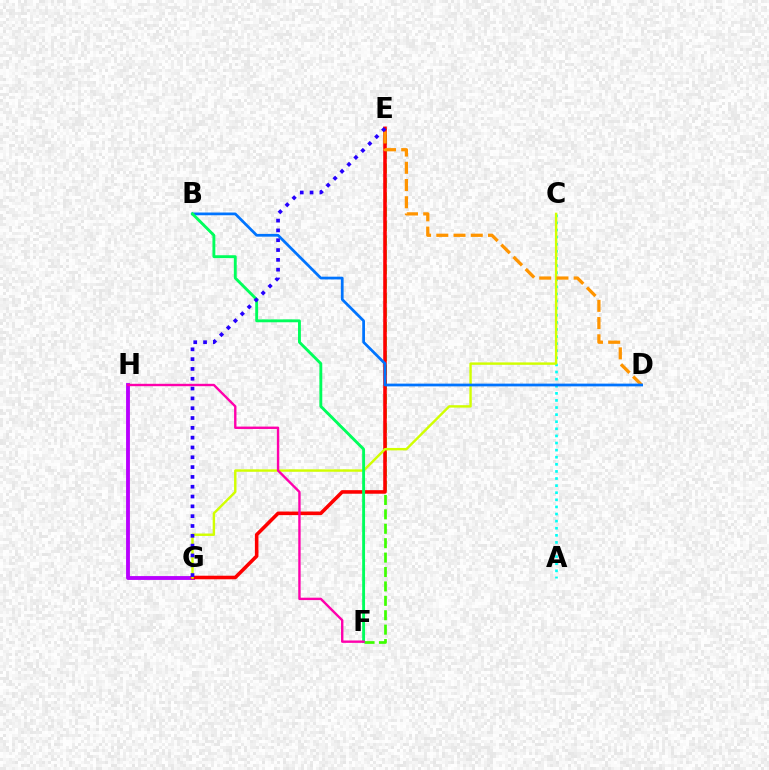{('G', 'H'): [{'color': '#b900ff', 'line_style': 'solid', 'thickness': 2.77}], ('E', 'F'): [{'color': '#3dff00', 'line_style': 'dashed', 'thickness': 1.96}], ('A', 'C'): [{'color': '#00fff6', 'line_style': 'dotted', 'thickness': 1.93}], ('E', 'G'): [{'color': '#ff0000', 'line_style': 'solid', 'thickness': 2.57}, {'color': '#2500ff', 'line_style': 'dotted', 'thickness': 2.67}], ('C', 'G'): [{'color': '#d1ff00', 'line_style': 'solid', 'thickness': 1.74}], ('D', 'E'): [{'color': '#ff9400', 'line_style': 'dashed', 'thickness': 2.34}], ('B', 'D'): [{'color': '#0074ff', 'line_style': 'solid', 'thickness': 1.98}], ('B', 'F'): [{'color': '#00ff5c', 'line_style': 'solid', 'thickness': 2.07}], ('F', 'H'): [{'color': '#ff00ac', 'line_style': 'solid', 'thickness': 1.72}]}